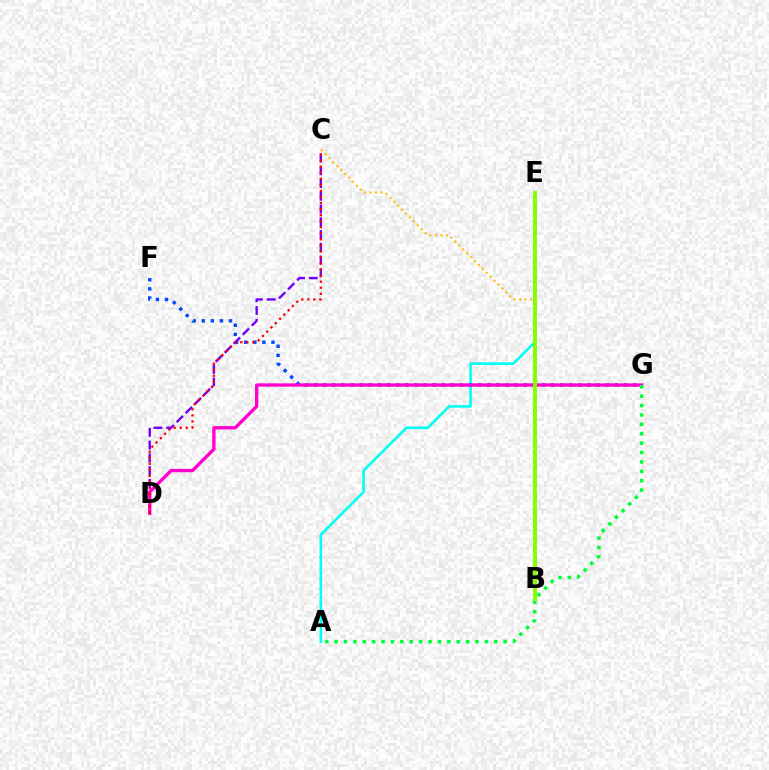{('A', 'E'): [{'color': '#00fff6', 'line_style': 'solid', 'thickness': 1.87}], ('F', 'G'): [{'color': '#004bff', 'line_style': 'dotted', 'thickness': 2.48}], ('C', 'D'): [{'color': '#7200ff', 'line_style': 'dashed', 'thickness': 1.73}, {'color': '#ff0000', 'line_style': 'dotted', 'thickness': 1.64}], ('B', 'C'): [{'color': '#ffbd00', 'line_style': 'dotted', 'thickness': 1.5}], ('D', 'G'): [{'color': '#ff00cf', 'line_style': 'solid', 'thickness': 2.39}], ('A', 'G'): [{'color': '#00ff39', 'line_style': 'dotted', 'thickness': 2.55}], ('B', 'E'): [{'color': '#84ff00', 'line_style': 'solid', 'thickness': 2.81}]}